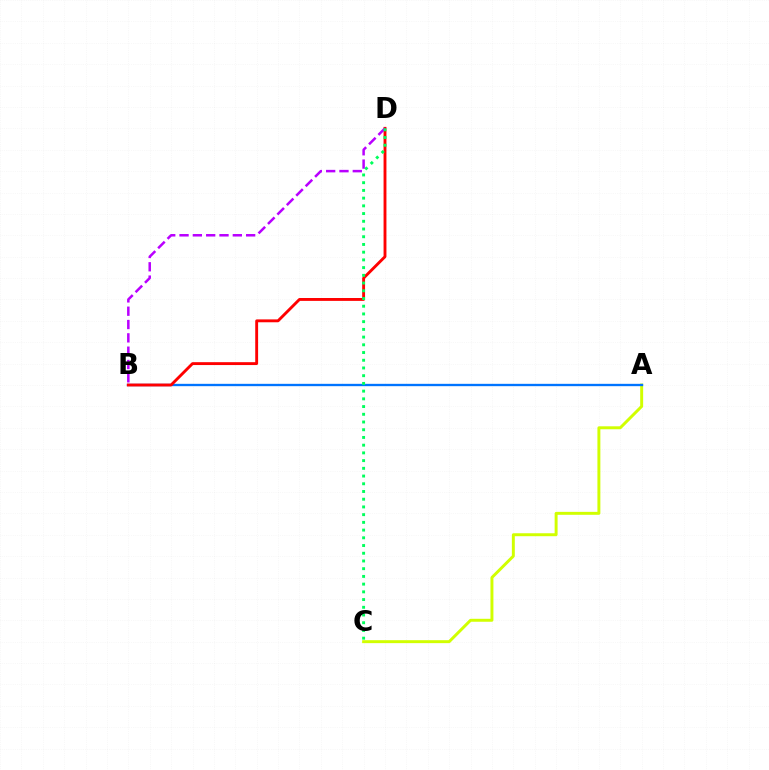{('A', 'C'): [{'color': '#d1ff00', 'line_style': 'solid', 'thickness': 2.12}], ('A', 'B'): [{'color': '#0074ff', 'line_style': 'solid', 'thickness': 1.69}], ('B', 'D'): [{'color': '#ff0000', 'line_style': 'solid', 'thickness': 2.07}, {'color': '#b900ff', 'line_style': 'dashed', 'thickness': 1.81}], ('C', 'D'): [{'color': '#00ff5c', 'line_style': 'dotted', 'thickness': 2.1}]}